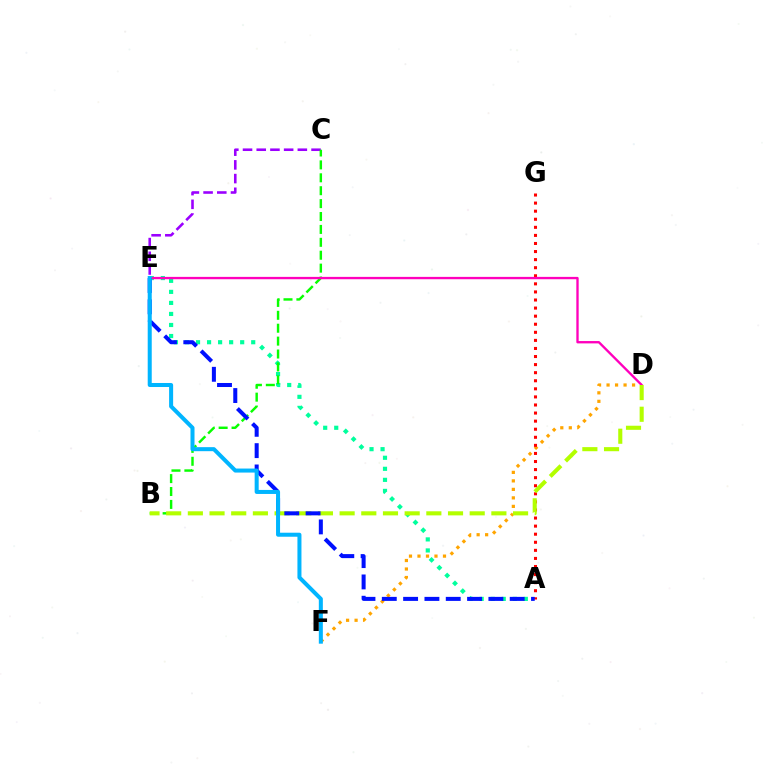{('A', 'E'): [{'color': '#00ff9d', 'line_style': 'dotted', 'thickness': 3.0}, {'color': '#0010ff', 'line_style': 'dashed', 'thickness': 2.9}], ('D', 'F'): [{'color': '#ffa500', 'line_style': 'dotted', 'thickness': 2.31}], ('C', 'E'): [{'color': '#9b00ff', 'line_style': 'dashed', 'thickness': 1.86}], ('A', 'G'): [{'color': '#ff0000', 'line_style': 'dotted', 'thickness': 2.19}], ('B', 'C'): [{'color': '#08ff00', 'line_style': 'dashed', 'thickness': 1.75}], ('D', 'E'): [{'color': '#ff00bd', 'line_style': 'solid', 'thickness': 1.69}], ('B', 'D'): [{'color': '#b3ff00', 'line_style': 'dashed', 'thickness': 2.95}], ('E', 'F'): [{'color': '#00b5ff', 'line_style': 'solid', 'thickness': 2.9}]}